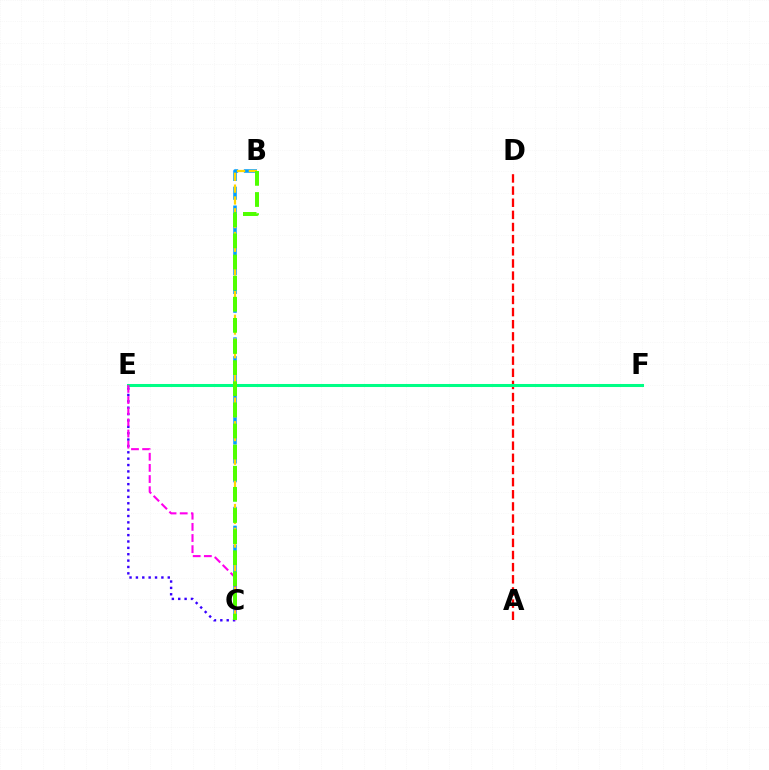{('A', 'D'): [{'color': '#ff0000', 'line_style': 'dashed', 'thickness': 1.65}], ('E', 'F'): [{'color': '#00ff86', 'line_style': 'solid', 'thickness': 2.19}], ('B', 'C'): [{'color': '#009eff', 'line_style': 'dashed', 'thickness': 2.56}, {'color': '#ffd500', 'line_style': 'dashed', 'thickness': 1.61}, {'color': '#4fff00', 'line_style': 'dashed', 'thickness': 2.87}], ('C', 'E'): [{'color': '#3700ff', 'line_style': 'dotted', 'thickness': 1.73}, {'color': '#ff00ed', 'line_style': 'dashed', 'thickness': 1.52}]}